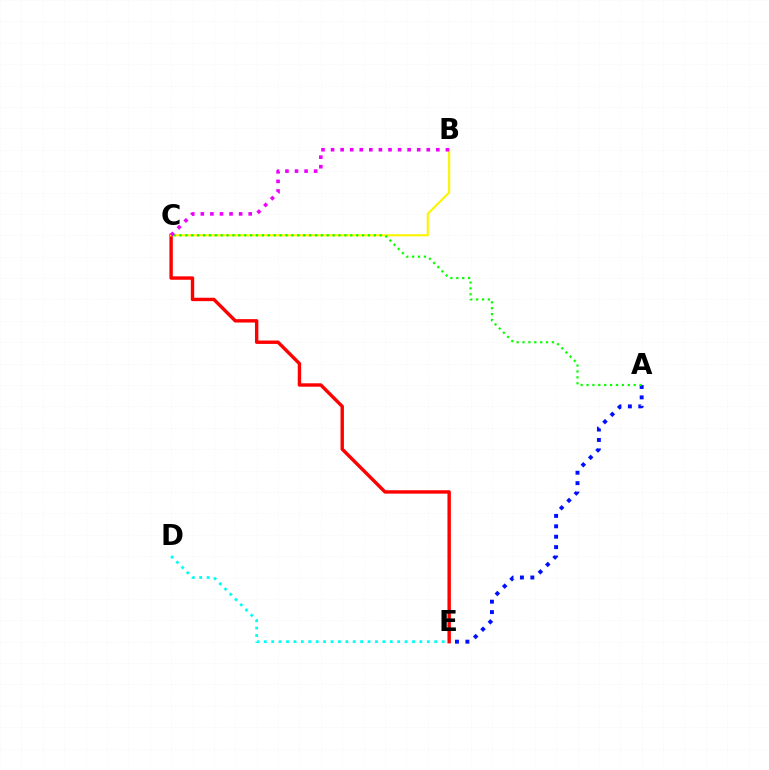{('C', 'E'): [{'color': '#ff0000', 'line_style': 'solid', 'thickness': 2.45}], ('D', 'E'): [{'color': '#00fff6', 'line_style': 'dotted', 'thickness': 2.01}], ('A', 'E'): [{'color': '#0010ff', 'line_style': 'dotted', 'thickness': 2.83}], ('B', 'C'): [{'color': '#fcf500', 'line_style': 'solid', 'thickness': 1.54}, {'color': '#ee00ff', 'line_style': 'dotted', 'thickness': 2.6}], ('A', 'C'): [{'color': '#08ff00', 'line_style': 'dotted', 'thickness': 1.6}]}